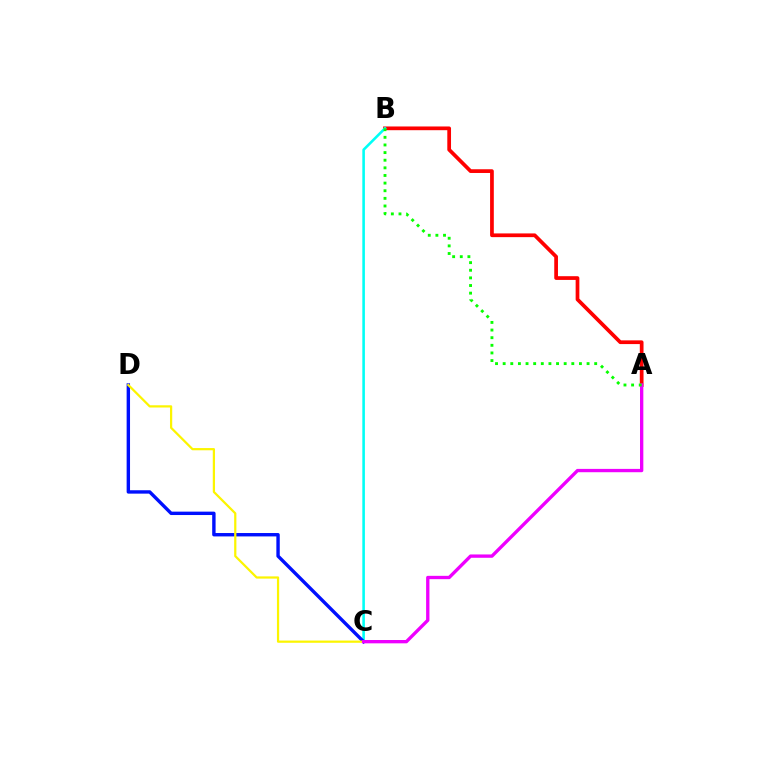{('A', 'B'): [{'color': '#ff0000', 'line_style': 'solid', 'thickness': 2.68}, {'color': '#08ff00', 'line_style': 'dotted', 'thickness': 2.07}], ('B', 'C'): [{'color': '#00fff6', 'line_style': 'solid', 'thickness': 1.86}], ('C', 'D'): [{'color': '#0010ff', 'line_style': 'solid', 'thickness': 2.44}, {'color': '#fcf500', 'line_style': 'solid', 'thickness': 1.6}], ('A', 'C'): [{'color': '#ee00ff', 'line_style': 'solid', 'thickness': 2.4}]}